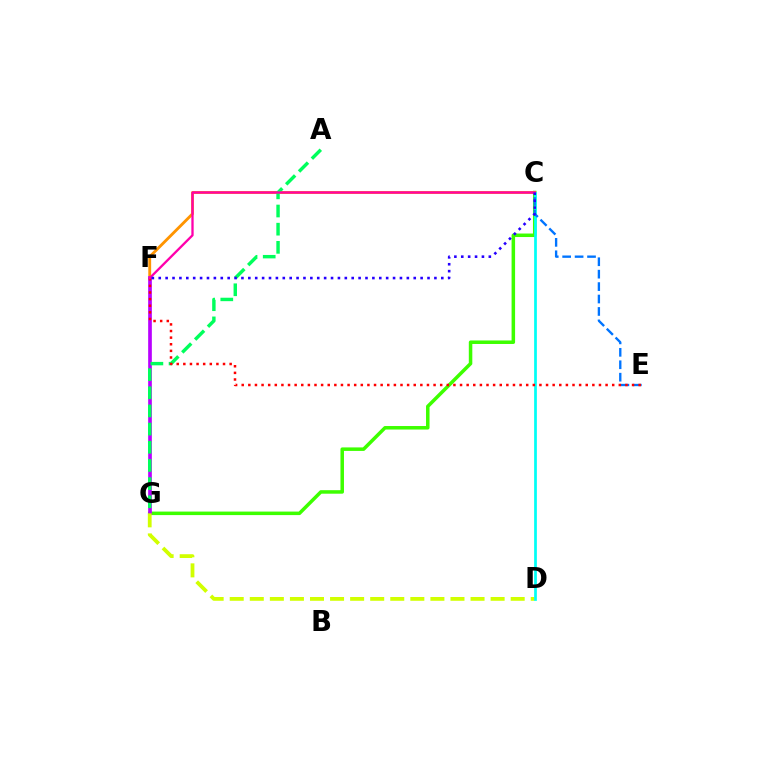{('C', 'G'): [{'color': '#3dff00', 'line_style': 'solid', 'thickness': 2.53}], ('C', 'F'): [{'color': '#ff9400', 'line_style': 'solid', 'thickness': 2.06}, {'color': '#ff00ac', 'line_style': 'solid', 'thickness': 1.66}, {'color': '#2500ff', 'line_style': 'dotted', 'thickness': 1.87}], ('F', 'G'): [{'color': '#b900ff', 'line_style': 'solid', 'thickness': 2.64}], ('D', 'G'): [{'color': '#d1ff00', 'line_style': 'dashed', 'thickness': 2.73}], ('C', 'D'): [{'color': '#00fff6', 'line_style': 'solid', 'thickness': 1.97}], ('A', 'G'): [{'color': '#00ff5c', 'line_style': 'dashed', 'thickness': 2.47}], ('C', 'E'): [{'color': '#0074ff', 'line_style': 'dashed', 'thickness': 1.69}], ('E', 'F'): [{'color': '#ff0000', 'line_style': 'dotted', 'thickness': 1.8}]}